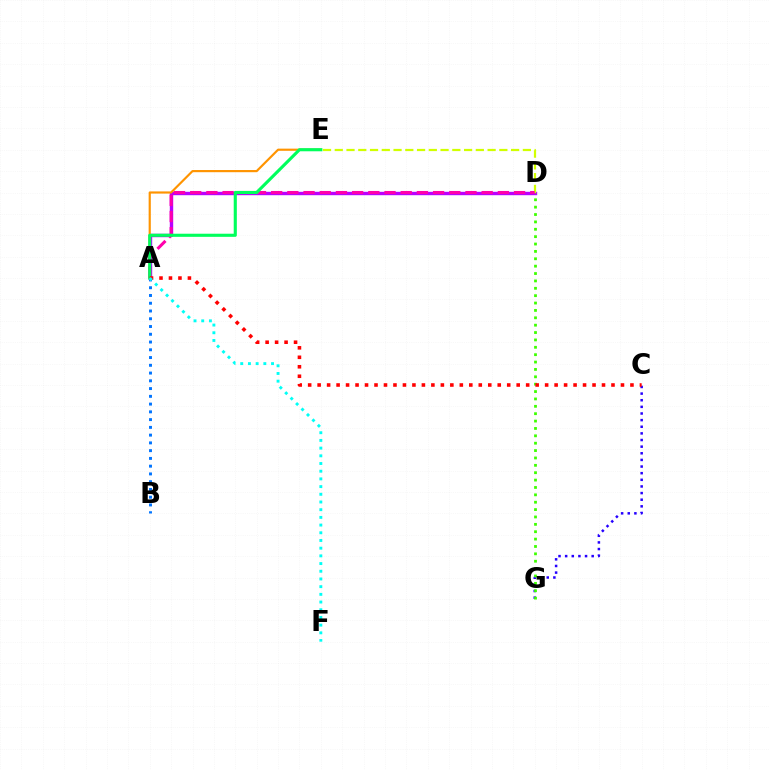{('A', 'D'): [{'color': '#b900ff', 'line_style': 'solid', 'thickness': 2.45}, {'color': '#ff00ac', 'line_style': 'dashed', 'thickness': 2.2}], ('C', 'G'): [{'color': '#2500ff', 'line_style': 'dotted', 'thickness': 1.8}], ('D', 'G'): [{'color': '#3dff00', 'line_style': 'dotted', 'thickness': 2.0}], ('A', 'B'): [{'color': '#0074ff', 'line_style': 'dotted', 'thickness': 2.11}], ('D', 'E'): [{'color': '#d1ff00', 'line_style': 'dashed', 'thickness': 1.6}], ('A', 'E'): [{'color': '#ff9400', 'line_style': 'solid', 'thickness': 1.56}, {'color': '#00ff5c', 'line_style': 'solid', 'thickness': 2.25}], ('A', 'C'): [{'color': '#ff0000', 'line_style': 'dotted', 'thickness': 2.58}], ('A', 'F'): [{'color': '#00fff6', 'line_style': 'dotted', 'thickness': 2.09}]}